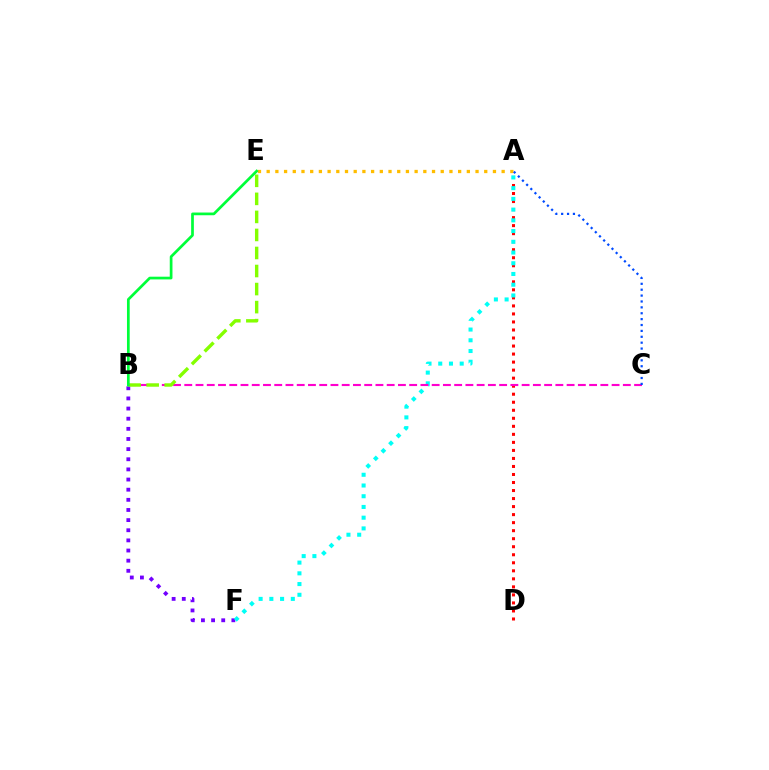{('A', 'E'): [{'color': '#ffbd00', 'line_style': 'dotted', 'thickness': 2.36}], ('A', 'D'): [{'color': '#ff0000', 'line_style': 'dotted', 'thickness': 2.18}], ('B', 'F'): [{'color': '#7200ff', 'line_style': 'dotted', 'thickness': 2.76}], ('A', 'F'): [{'color': '#00fff6', 'line_style': 'dotted', 'thickness': 2.91}], ('B', 'C'): [{'color': '#ff00cf', 'line_style': 'dashed', 'thickness': 1.53}], ('A', 'C'): [{'color': '#004bff', 'line_style': 'dotted', 'thickness': 1.6}], ('B', 'E'): [{'color': '#84ff00', 'line_style': 'dashed', 'thickness': 2.45}, {'color': '#00ff39', 'line_style': 'solid', 'thickness': 1.96}]}